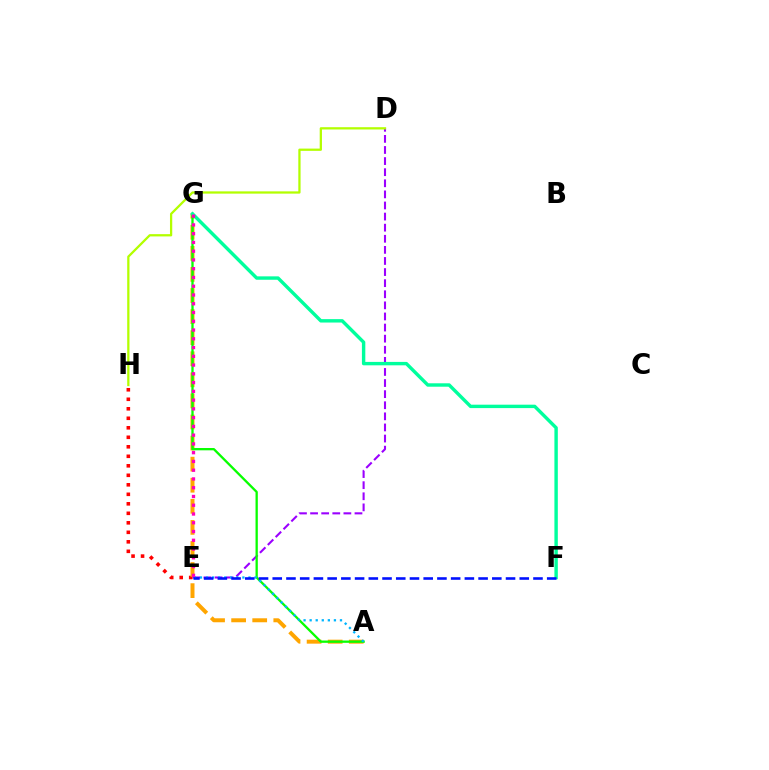{('D', 'E'): [{'color': '#9b00ff', 'line_style': 'dashed', 'thickness': 1.51}], ('E', 'H'): [{'color': '#ff0000', 'line_style': 'dotted', 'thickness': 2.58}], ('A', 'G'): [{'color': '#ffa500', 'line_style': 'dashed', 'thickness': 2.86}, {'color': '#08ff00', 'line_style': 'solid', 'thickness': 1.66}], ('F', 'G'): [{'color': '#00ff9d', 'line_style': 'solid', 'thickness': 2.46}], ('A', 'E'): [{'color': '#00b5ff', 'line_style': 'dotted', 'thickness': 1.65}], ('E', 'F'): [{'color': '#0010ff', 'line_style': 'dashed', 'thickness': 1.86}], ('E', 'G'): [{'color': '#ff00bd', 'line_style': 'dotted', 'thickness': 2.38}], ('D', 'H'): [{'color': '#b3ff00', 'line_style': 'solid', 'thickness': 1.63}]}